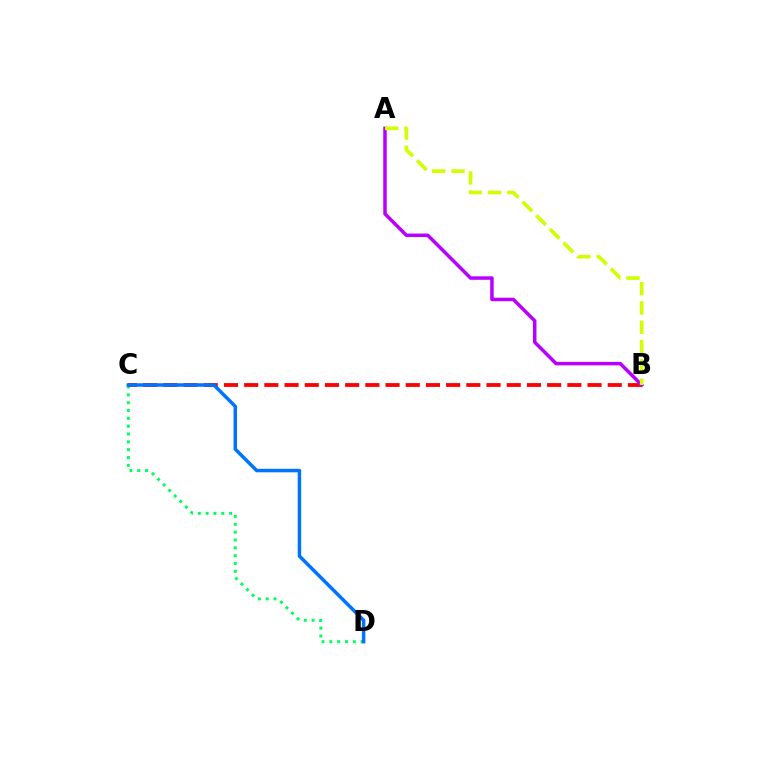{('C', 'D'): [{'color': '#00ff5c', 'line_style': 'dotted', 'thickness': 2.13}, {'color': '#0074ff', 'line_style': 'solid', 'thickness': 2.52}], ('B', 'C'): [{'color': '#ff0000', 'line_style': 'dashed', 'thickness': 2.74}], ('A', 'B'): [{'color': '#b900ff', 'line_style': 'solid', 'thickness': 2.52}, {'color': '#d1ff00', 'line_style': 'dashed', 'thickness': 2.62}]}